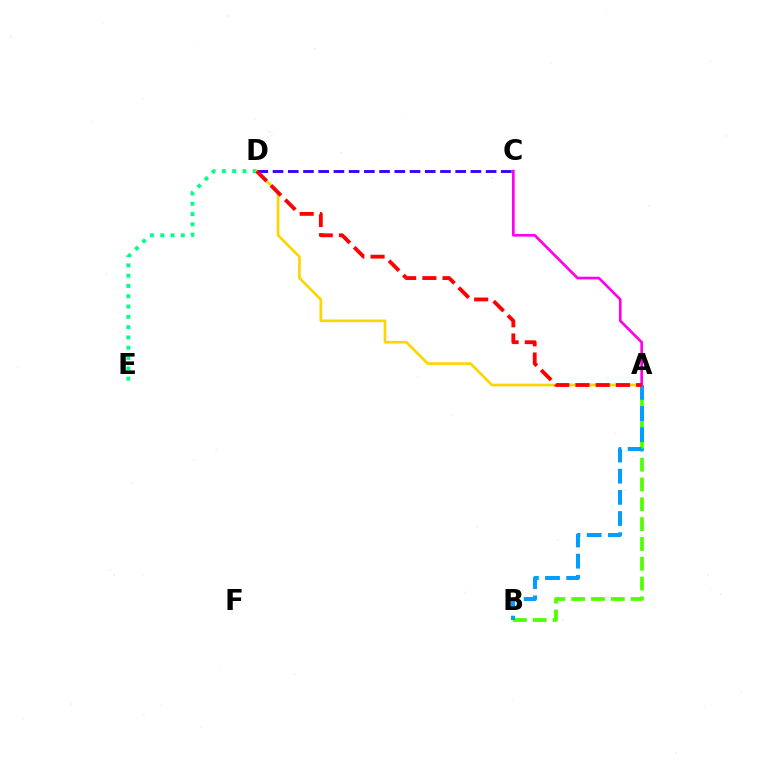{('A', 'B'): [{'color': '#4fff00', 'line_style': 'dashed', 'thickness': 2.69}, {'color': '#009eff', 'line_style': 'dashed', 'thickness': 2.87}], ('C', 'D'): [{'color': '#3700ff', 'line_style': 'dashed', 'thickness': 2.07}], ('D', 'E'): [{'color': '#00ff86', 'line_style': 'dotted', 'thickness': 2.8}], ('A', 'D'): [{'color': '#ffd500', 'line_style': 'solid', 'thickness': 1.92}, {'color': '#ff0000', 'line_style': 'dashed', 'thickness': 2.75}], ('A', 'C'): [{'color': '#ff00ed', 'line_style': 'solid', 'thickness': 1.92}]}